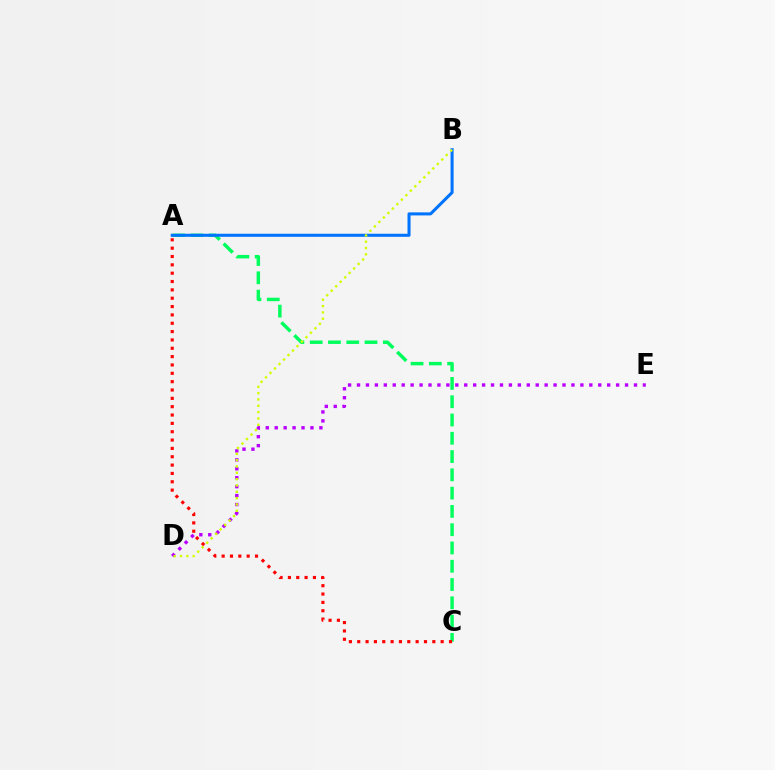{('A', 'C'): [{'color': '#00ff5c', 'line_style': 'dashed', 'thickness': 2.48}, {'color': '#ff0000', 'line_style': 'dotted', 'thickness': 2.27}], ('A', 'B'): [{'color': '#0074ff', 'line_style': 'solid', 'thickness': 2.2}], ('D', 'E'): [{'color': '#b900ff', 'line_style': 'dotted', 'thickness': 2.43}], ('B', 'D'): [{'color': '#d1ff00', 'line_style': 'dotted', 'thickness': 1.72}]}